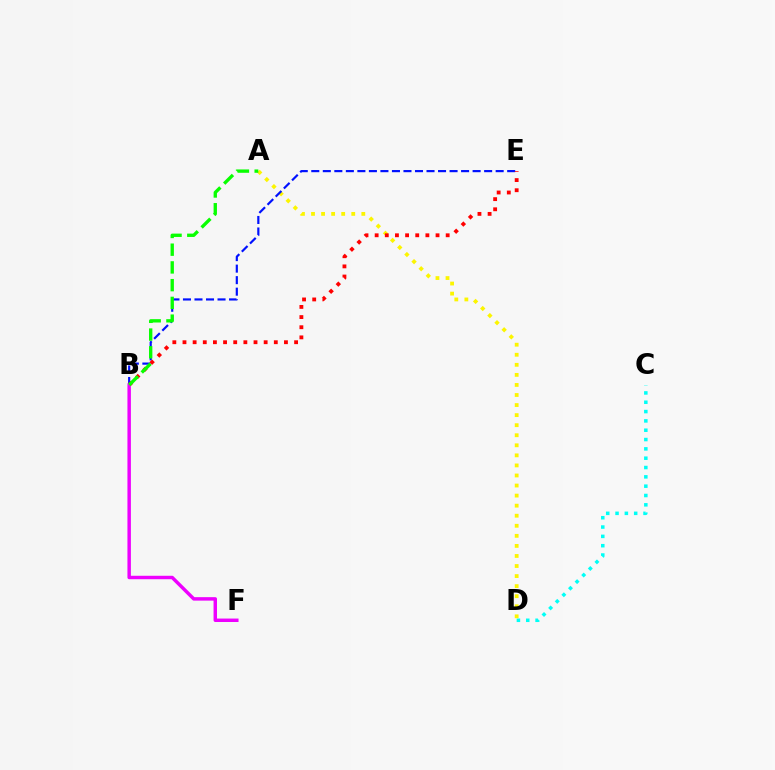{('C', 'D'): [{'color': '#00fff6', 'line_style': 'dotted', 'thickness': 2.53}], ('A', 'D'): [{'color': '#fcf500', 'line_style': 'dotted', 'thickness': 2.73}], ('B', 'E'): [{'color': '#0010ff', 'line_style': 'dashed', 'thickness': 1.57}, {'color': '#ff0000', 'line_style': 'dotted', 'thickness': 2.76}], ('B', 'F'): [{'color': '#ee00ff', 'line_style': 'solid', 'thickness': 2.49}], ('A', 'B'): [{'color': '#08ff00', 'line_style': 'dashed', 'thickness': 2.41}]}